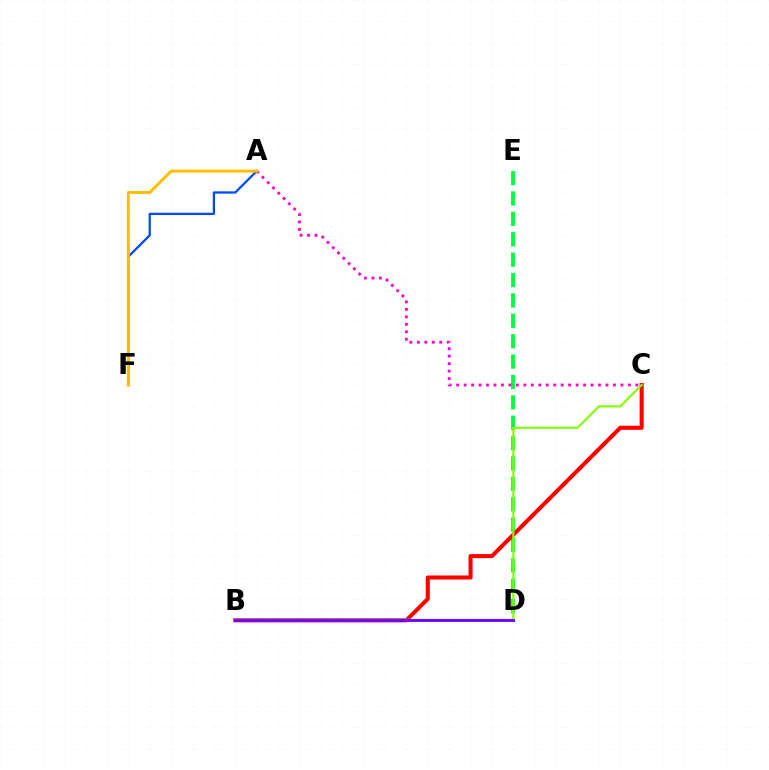{('D', 'E'): [{'color': '#00ff39', 'line_style': 'dashed', 'thickness': 2.77}], ('B', 'C'): [{'color': '#ff0000', 'line_style': 'solid', 'thickness': 2.93}], ('B', 'D'): [{'color': '#00fff6', 'line_style': 'solid', 'thickness': 1.72}, {'color': '#7200ff', 'line_style': 'solid', 'thickness': 2.06}], ('C', 'D'): [{'color': '#84ff00', 'line_style': 'solid', 'thickness': 1.52}], ('A', 'F'): [{'color': '#004bff', 'line_style': 'solid', 'thickness': 1.64}, {'color': '#ffbd00', 'line_style': 'solid', 'thickness': 2.11}], ('A', 'C'): [{'color': '#ff00cf', 'line_style': 'dotted', 'thickness': 2.03}]}